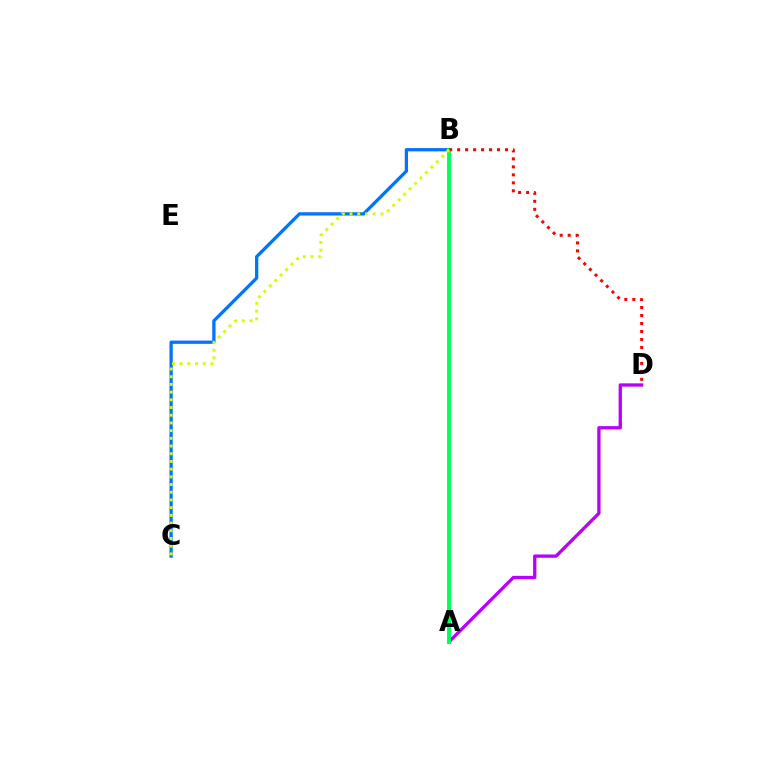{('A', 'D'): [{'color': '#b900ff', 'line_style': 'solid', 'thickness': 2.37}], ('B', 'C'): [{'color': '#0074ff', 'line_style': 'solid', 'thickness': 2.36}, {'color': '#d1ff00', 'line_style': 'dotted', 'thickness': 2.09}], ('A', 'B'): [{'color': '#00ff5c', 'line_style': 'solid', 'thickness': 2.81}], ('B', 'D'): [{'color': '#ff0000', 'line_style': 'dotted', 'thickness': 2.17}]}